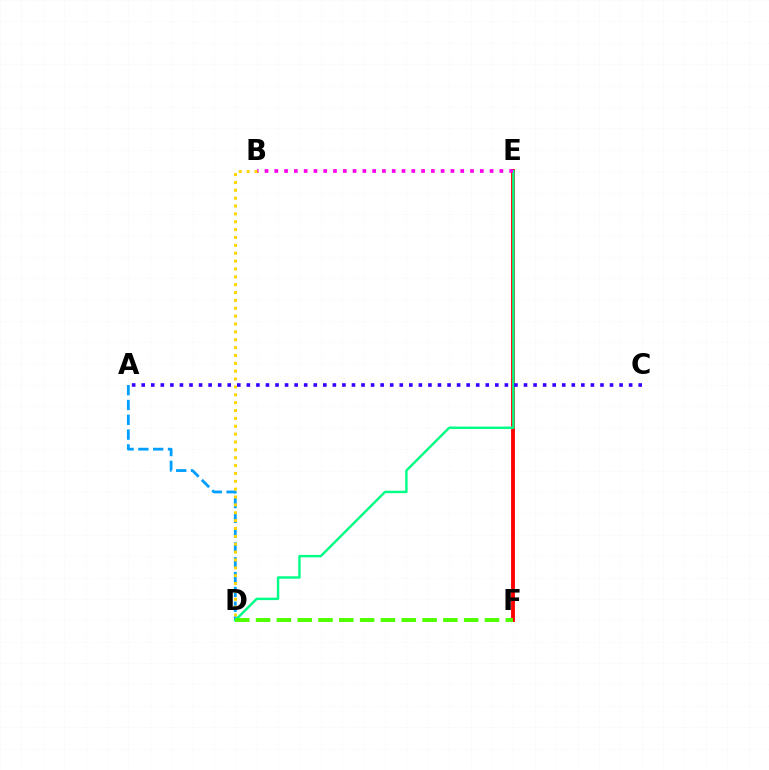{('E', 'F'): [{'color': '#ff0000', 'line_style': 'solid', 'thickness': 2.78}], ('A', 'D'): [{'color': '#009eff', 'line_style': 'dashed', 'thickness': 2.01}], ('D', 'E'): [{'color': '#00ff86', 'line_style': 'solid', 'thickness': 1.75}], ('B', 'E'): [{'color': '#ff00ed', 'line_style': 'dotted', 'thickness': 2.66}], ('A', 'C'): [{'color': '#3700ff', 'line_style': 'dotted', 'thickness': 2.6}], ('D', 'F'): [{'color': '#4fff00', 'line_style': 'dashed', 'thickness': 2.83}], ('B', 'D'): [{'color': '#ffd500', 'line_style': 'dotted', 'thickness': 2.14}]}